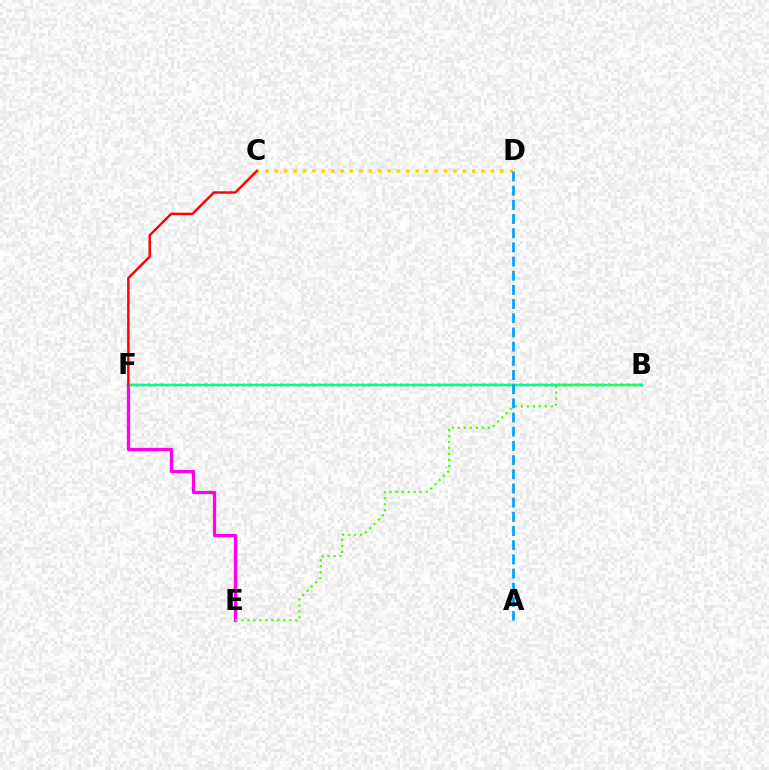{('B', 'F'): [{'color': '#3700ff', 'line_style': 'dotted', 'thickness': 1.71}, {'color': '#00ff86', 'line_style': 'solid', 'thickness': 1.79}], ('E', 'F'): [{'color': '#ff00ed', 'line_style': 'solid', 'thickness': 2.35}], ('C', 'D'): [{'color': '#ffd500', 'line_style': 'dotted', 'thickness': 2.55}], ('B', 'E'): [{'color': '#4fff00', 'line_style': 'dotted', 'thickness': 1.63}], ('C', 'F'): [{'color': '#ff0000', 'line_style': 'solid', 'thickness': 1.75}], ('A', 'D'): [{'color': '#009eff', 'line_style': 'dashed', 'thickness': 1.93}]}